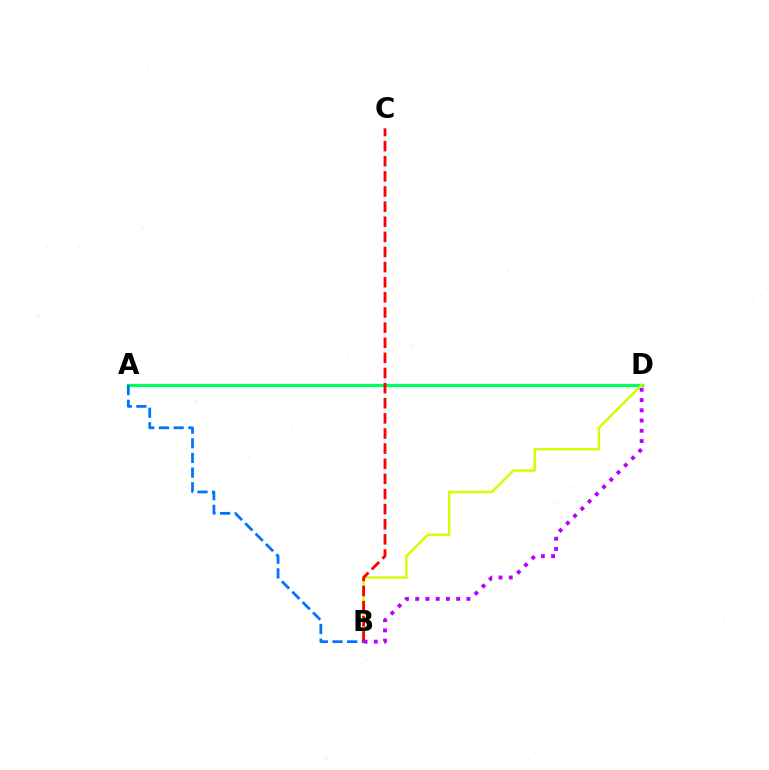{('A', 'D'): [{'color': '#00ff5c', 'line_style': 'solid', 'thickness': 2.34}], ('B', 'D'): [{'color': '#d1ff00', 'line_style': 'solid', 'thickness': 1.75}, {'color': '#b900ff', 'line_style': 'dotted', 'thickness': 2.78}], ('A', 'B'): [{'color': '#0074ff', 'line_style': 'dashed', 'thickness': 1.99}], ('B', 'C'): [{'color': '#ff0000', 'line_style': 'dashed', 'thickness': 2.05}]}